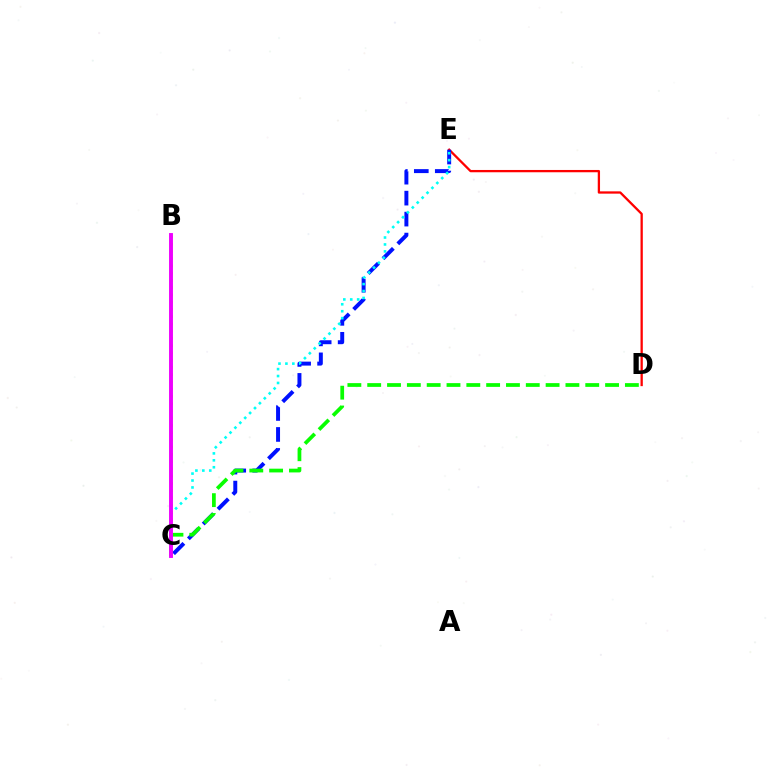{('D', 'E'): [{'color': '#ff0000', 'line_style': 'solid', 'thickness': 1.65}], ('C', 'E'): [{'color': '#0010ff', 'line_style': 'dashed', 'thickness': 2.85}, {'color': '#00fff6', 'line_style': 'dotted', 'thickness': 1.88}], ('C', 'D'): [{'color': '#08ff00', 'line_style': 'dashed', 'thickness': 2.69}], ('B', 'C'): [{'color': '#fcf500', 'line_style': 'dotted', 'thickness': 1.97}, {'color': '#ee00ff', 'line_style': 'solid', 'thickness': 2.81}]}